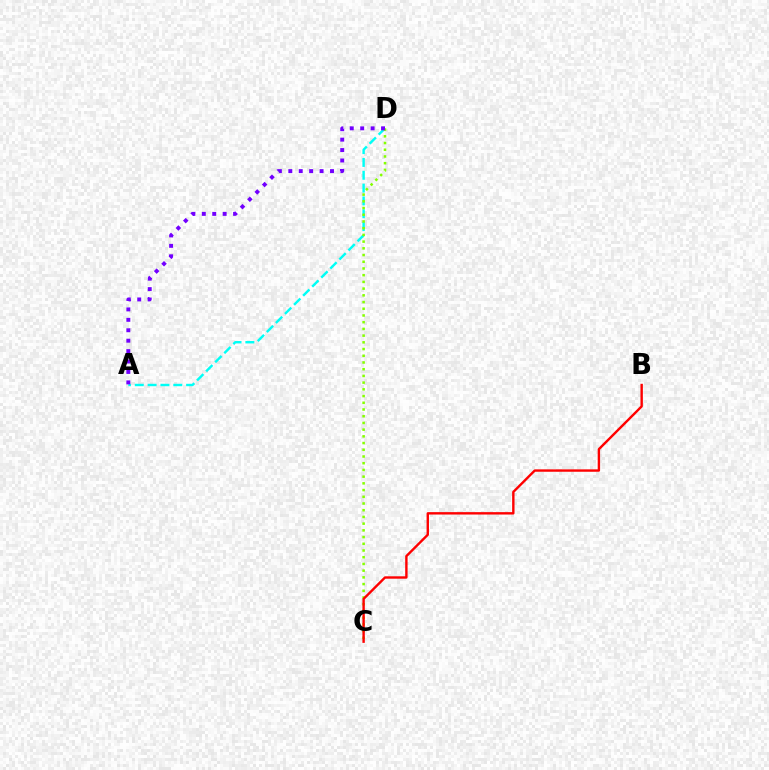{('A', 'D'): [{'color': '#00fff6', 'line_style': 'dashed', 'thickness': 1.74}, {'color': '#7200ff', 'line_style': 'dotted', 'thickness': 2.83}], ('C', 'D'): [{'color': '#84ff00', 'line_style': 'dotted', 'thickness': 1.82}], ('B', 'C'): [{'color': '#ff0000', 'line_style': 'solid', 'thickness': 1.73}]}